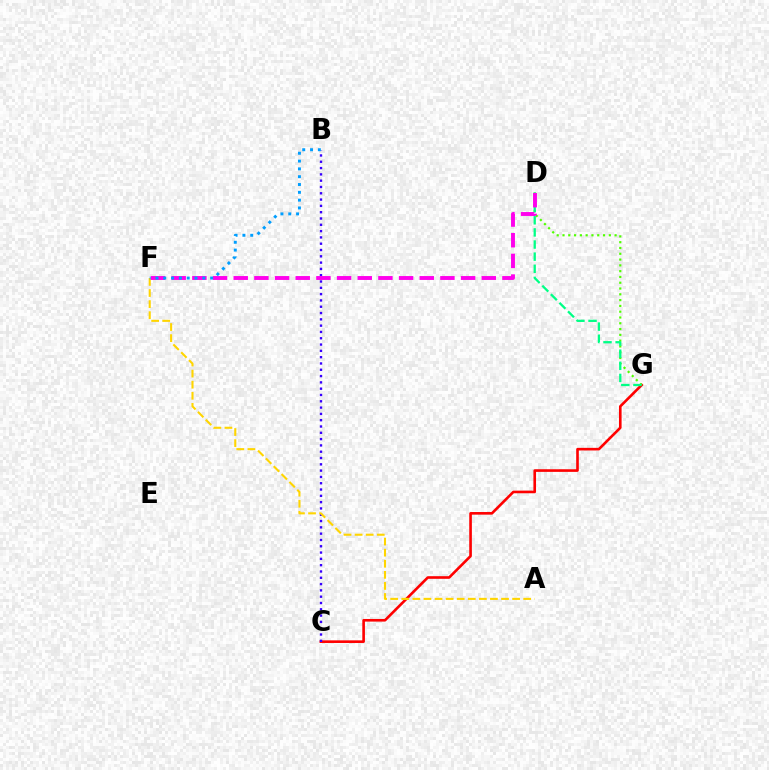{('C', 'G'): [{'color': '#ff0000', 'line_style': 'solid', 'thickness': 1.89}], ('D', 'G'): [{'color': '#4fff00', 'line_style': 'dotted', 'thickness': 1.57}, {'color': '#00ff86', 'line_style': 'dashed', 'thickness': 1.65}], ('B', 'C'): [{'color': '#3700ff', 'line_style': 'dotted', 'thickness': 1.71}], ('A', 'F'): [{'color': '#ffd500', 'line_style': 'dashed', 'thickness': 1.51}], ('D', 'F'): [{'color': '#ff00ed', 'line_style': 'dashed', 'thickness': 2.81}], ('B', 'F'): [{'color': '#009eff', 'line_style': 'dotted', 'thickness': 2.12}]}